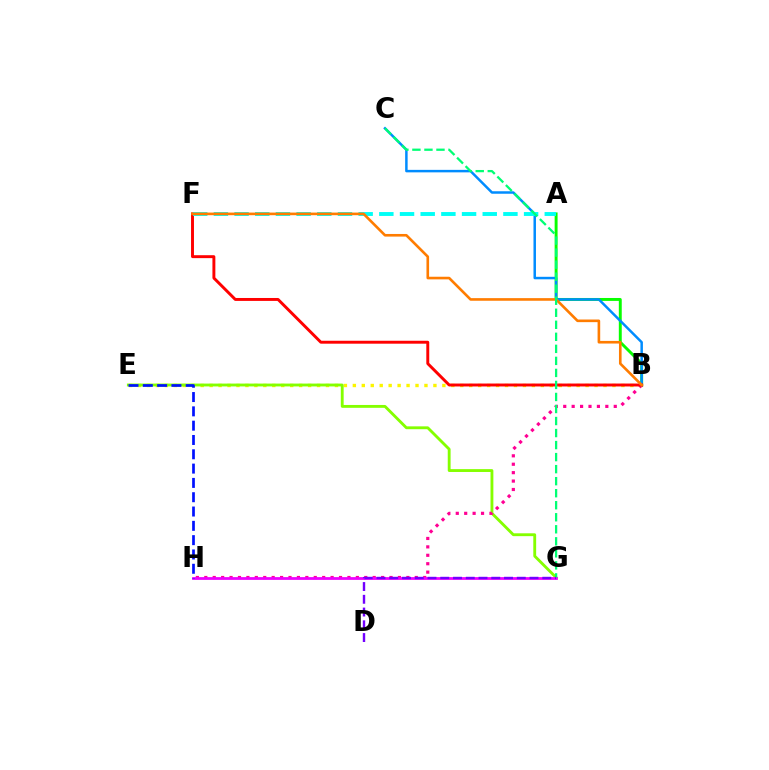{('B', 'E'): [{'color': '#fcf500', 'line_style': 'dotted', 'thickness': 2.43}], ('E', 'G'): [{'color': '#84ff00', 'line_style': 'solid', 'thickness': 2.05}], ('A', 'B'): [{'color': '#08ff00', 'line_style': 'solid', 'thickness': 2.11}], ('B', 'H'): [{'color': '#ff0094', 'line_style': 'dotted', 'thickness': 2.29}], ('B', 'C'): [{'color': '#008cff', 'line_style': 'solid', 'thickness': 1.79}], ('B', 'F'): [{'color': '#ff0000', 'line_style': 'solid', 'thickness': 2.11}, {'color': '#ff7c00', 'line_style': 'solid', 'thickness': 1.89}], ('A', 'F'): [{'color': '#00fff6', 'line_style': 'dashed', 'thickness': 2.81}], ('G', 'H'): [{'color': '#ee00ff', 'line_style': 'solid', 'thickness': 1.99}], ('E', 'H'): [{'color': '#0010ff', 'line_style': 'dashed', 'thickness': 1.94}], ('C', 'G'): [{'color': '#00ff74', 'line_style': 'dashed', 'thickness': 1.63}], ('D', 'G'): [{'color': '#7200ff', 'line_style': 'dashed', 'thickness': 1.73}]}